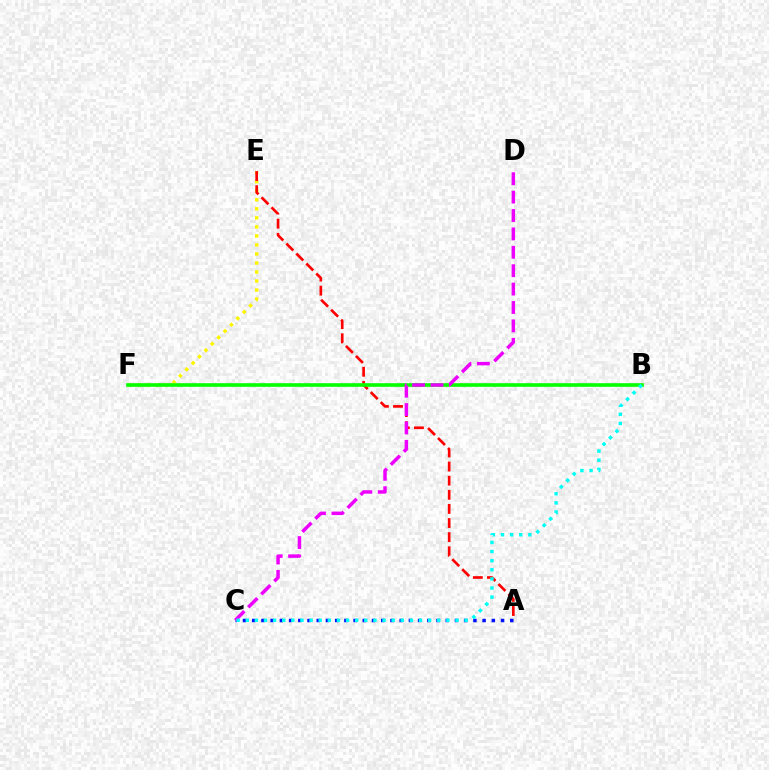{('E', 'F'): [{'color': '#fcf500', 'line_style': 'dotted', 'thickness': 2.45}], ('A', 'E'): [{'color': '#ff0000', 'line_style': 'dashed', 'thickness': 1.92}], ('A', 'C'): [{'color': '#0010ff', 'line_style': 'dotted', 'thickness': 2.5}], ('B', 'F'): [{'color': '#08ff00', 'line_style': 'solid', 'thickness': 2.61}], ('C', 'D'): [{'color': '#ee00ff', 'line_style': 'dashed', 'thickness': 2.5}], ('B', 'C'): [{'color': '#00fff6', 'line_style': 'dotted', 'thickness': 2.48}]}